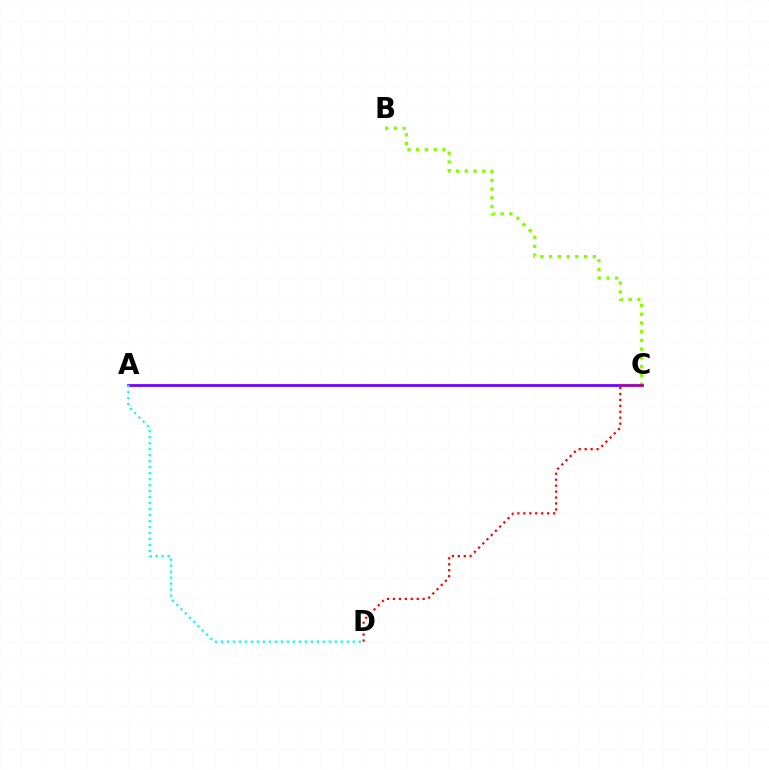{('B', 'C'): [{'color': '#84ff00', 'line_style': 'dotted', 'thickness': 2.38}], ('A', 'C'): [{'color': '#7200ff', 'line_style': 'solid', 'thickness': 1.98}], ('C', 'D'): [{'color': '#ff0000', 'line_style': 'dotted', 'thickness': 1.62}], ('A', 'D'): [{'color': '#00fff6', 'line_style': 'dotted', 'thickness': 1.63}]}